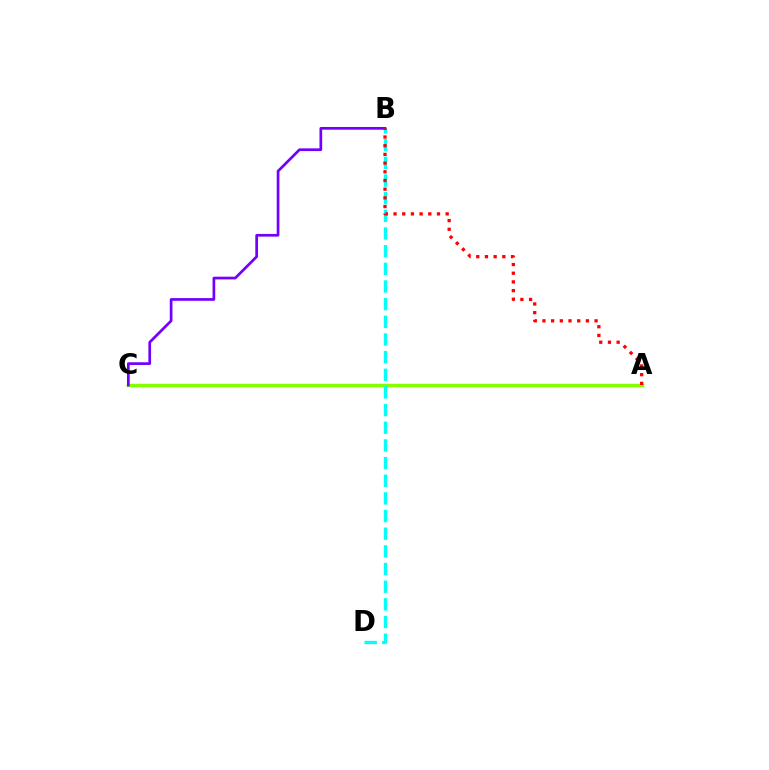{('A', 'C'): [{'color': '#84ff00', 'line_style': 'solid', 'thickness': 2.52}], ('B', 'D'): [{'color': '#00fff6', 'line_style': 'dashed', 'thickness': 2.4}], ('B', 'C'): [{'color': '#7200ff', 'line_style': 'solid', 'thickness': 1.95}], ('A', 'B'): [{'color': '#ff0000', 'line_style': 'dotted', 'thickness': 2.36}]}